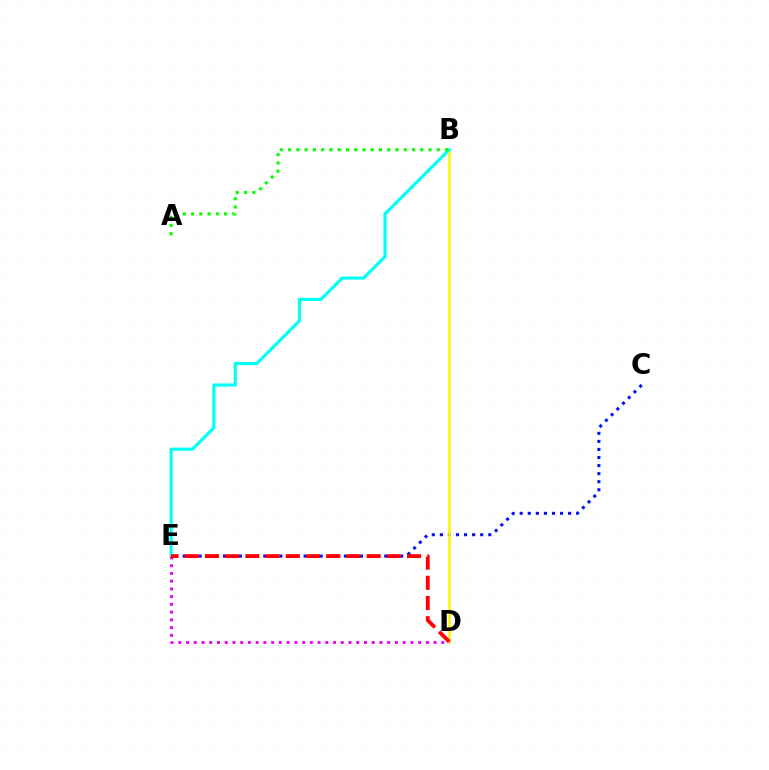{('C', 'E'): [{'color': '#0010ff', 'line_style': 'dotted', 'thickness': 2.19}], ('B', 'D'): [{'color': '#fcf500', 'line_style': 'solid', 'thickness': 1.83}], ('B', 'E'): [{'color': '#00fff6', 'line_style': 'solid', 'thickness': 2.26}], ('D', 'E'): [{'color': '#ee00ff', 'line_style': 'dotted', 'thickness': 2.1}, {'color': '#ff0000', 'line_style': 'dashed', 'thickness': 2.75}], ('A', 'B'): [{'color': '#08ff00', 'line_style': 'dotted', 'thickness': 2.24}]}